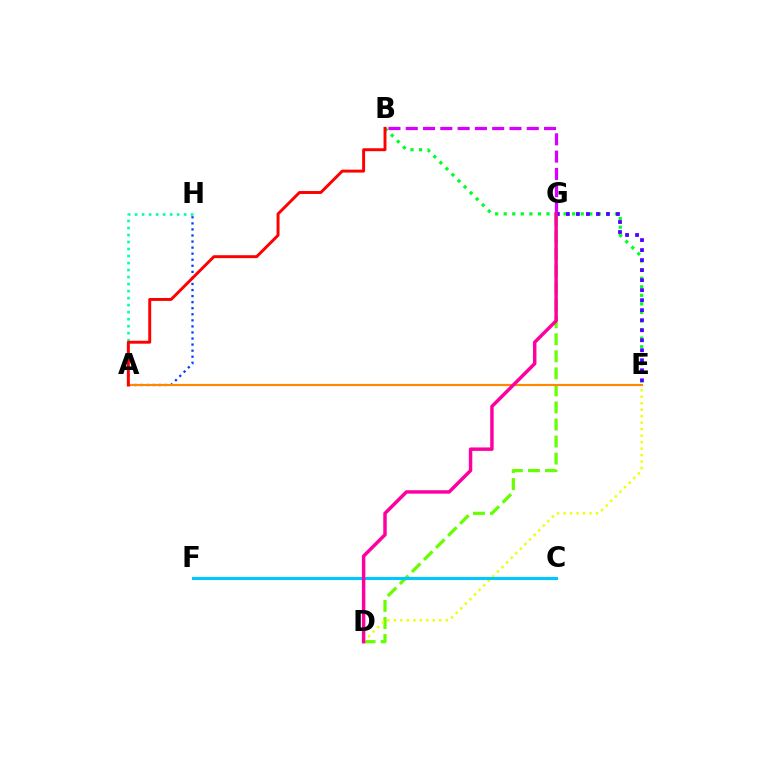{('A', 'H'): [{'color': '#00ffaf', 'line_style': 'dotted', 'thickness': 1.91}, {'color': '#003fff', 'line_style': 'dotted', 'thickness': 1.65}], ('B', 'G'): [{'color': '#d600ff', 'line_style': 'dashed', 'thickness': 2.35}], ('D', 'G'): [{'color': '#66ff00', 'line_style': 'dashed', 'thickness': 2.32}, {'color': '#ff00a0', 'line_style': 'solid', 'thickness': 2.49}], ('B', 'E'): [{'color': '#00ff27', 'line_style': 'dotted', 'thickness': 2.32}], ('D', 'E'): [{'color': '#eeff00', 'line_style': 'dotted', 'thickness': 1.76}], ('E', 'G'): [{'color': '#4f00ff', 'line_style': 'dotted', 'thickness': 2.72}], ('C', 'F'): [{'color': '#00c7ff', 'line_style': 'solid', 'thickness': 2.23}], ('A', 'E'): [{'color': '#ff8800', 'line_style': 'solid', 'thickness': 1.55}], ('A', 'B'): [{'color': '#ff0000', 'line_style': 'solid', 'thickness': 2.12}]}